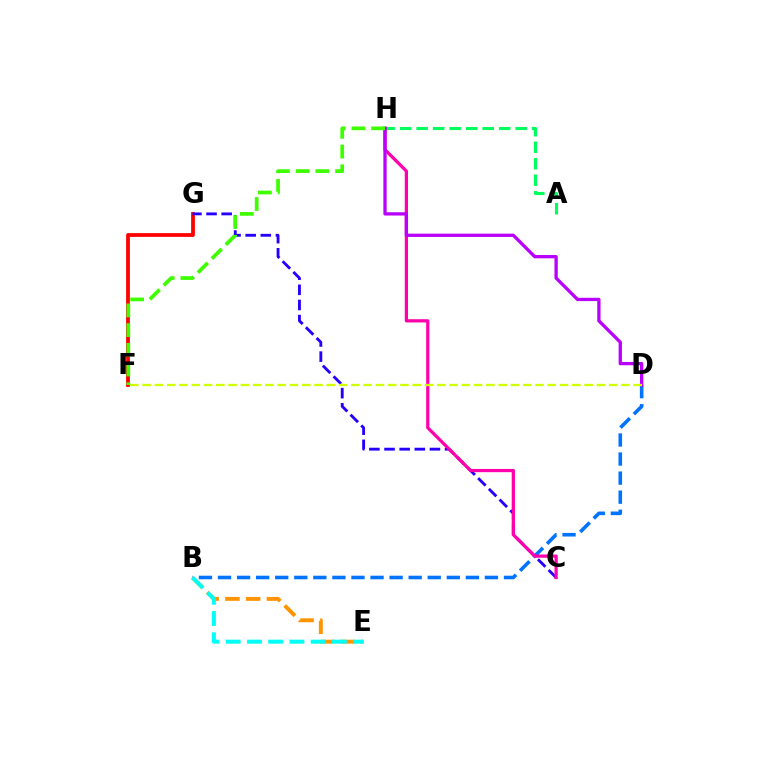{('B', 'D'): [{'color': '#0074ff', 'line_style': 'dashed', 'thickness': 2.59}], ('F', 'G'): [{'color': '#ff0000', 'line_style': 'solid', 'thickness': 2.72}], ('B', 'E'): [{'color': '#ff9400', 'line_style': 'dashed', 'thickness': 2.82}, {'color': '#00fff6', 'line_style': 'dashed', 'thickness': 2.88}], ('A', 'H'): [{'color': '#00ff5c', 'line_style': 'dashed', 'thickness': 2.24}], ('C', 'G'): [{'color': '#2500ff', 'line_style': 'dashed', 'thickness': 2.06}], ('C', 'H'): [{'color': '#ff00ac', 'line_style': 'solid', 'thickness': 2.33}], ('D', 'H'): [{'color': '#b900ff', 'line_style': 'solid', 'thickness': 2.37}], ('D', 'F'): [{'color': '#d1ff00', 'line_style': 'dashed', 'thickness': 1.67}], ('F', 'H'): [{'color': '#3dff00', 'line_style': 'dashed', 'thickness': 2.68}]}